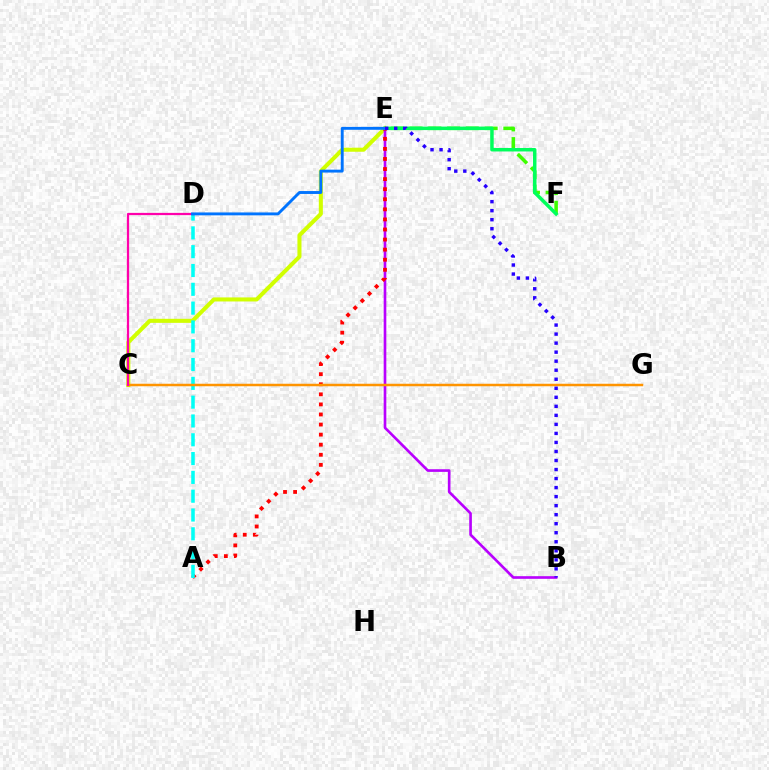{('C', 'E'): [{'color': '#d1ff00', 'line_style': 'solid', 'thickness': 2.91}], ('E', 'F'): [{'color': '#3dff00', 'line_style': 'dashed', 'thickness': 2.55}, {'color': '#00ff5c', 'line_style': 'solid', 'thickness': 2.51}], ('B', 'E'): [{'color': '#b900ff', 'line_style': 'solid', 'thickness': 1.91}, {'color': '#2500ff', 'line_style': 'dotted', 'thickness': 2.45}], ('A', 'E'): [{'color': '#ff0000', 'line_style': 'dotted', 'thickness': 2.74}], ('A', 'D'): [{'color': '#00fff6', 'line_style': 'dashed', 'thickness': 2.56}], ('C', 'G'): [{'color': '#ff9400', 'line_style': 'solid', 'thickness': 1.8}], ('C', 'D'): [{'color': '#ff00ac', 'line_style': 'solid', 'thickness': 1.61}], ('D', 'E'): [{'color': '#0074ff', 'line_style': 'solid', 'thickness': 2.08}]}